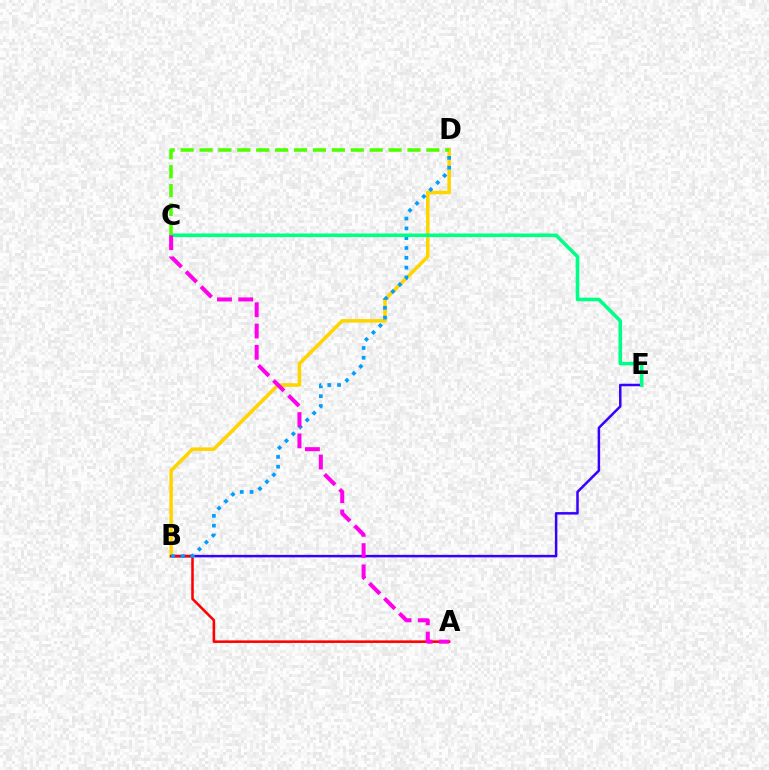{('B', 'E'): [{'color': '#3700ff', 'line_style': 'solid', 'thickness': 1.79}], ('B', 'D'): [{'color': '#ffd500', 'line_style': 'solid', 'thickness': 2.55}, {'color': '#009eff', 'line_style': 'dotted', 'thickness': 2.66}], ('A', 'B'): [{'color': '#ff0000', 'line_style': 'solid', 'thickness': 1.84}], ('C', 'E'): [{'color': '#00ff86', 'line_style': 'solid', 'thickness': 2.57}], ('A', 'C'): [{'color': '#ff00ed', 'line_style': 'dashed', 'thickness': 2.89}], ('C', 'D'): [{'color': '#4fff00', 'line_style': 'dashed', 'thickness': 2.57}]}